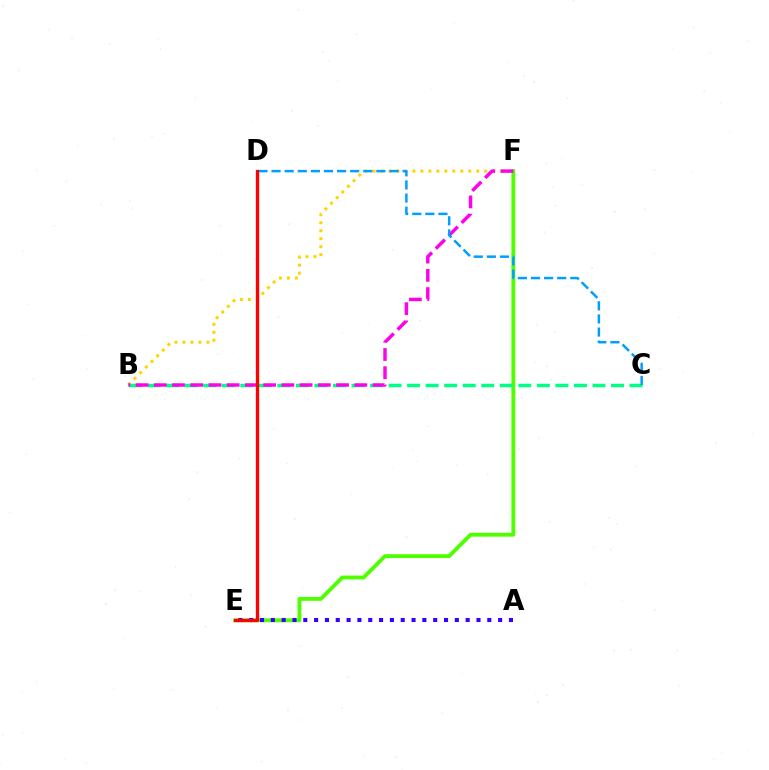{('B', 'F'): [{'color': '#ffd500', 'line_style': 'dotted', 'thickness': 2.17}, {'color': '#ff00ed', 'line_style': 'dashed', 'thickness': 2.48}], ('E', 'F'): [{'color': '#4fff00', 'line_style': 'solid', 'thickness': 2.78}], ('A', 'E'): [{'color': '#3700ff', 'line_style': 'dotted', 'thickness': 2.94}], ('B', 'C'): [{'color': '#00ff86', 'line_style': 'dashed', 'thickness': 2.52}], ('C', 'D'): [{'color': '#009eff', 'line_style': 'dashed', 'thickness': 1.78}], ('D', 'E'): [{'color': '#ff0000', 'line_style': 'solid', 'thickness': 2.37}]}